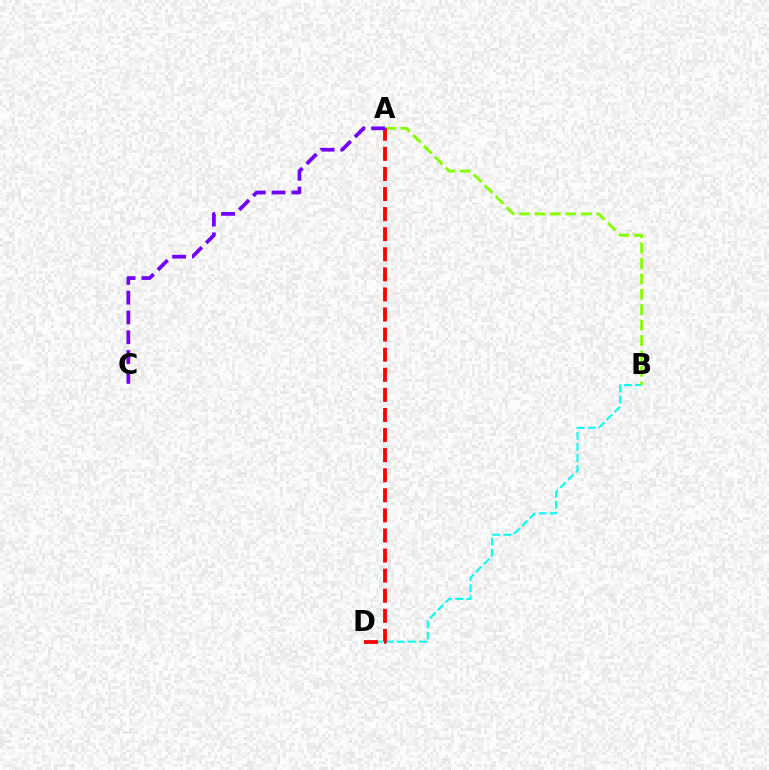{('B', 'D'): [{'color': '#00fff6', 'line_style': 'dashed', 'thickness': 1.51}], ('A', 'B'): [{'color': '#84ff00', 'line_style': 'dashed', 'thickness': 2.09}], ('A', 'D'): [{'color': '#ff0000', 'line_style': 'dashed', 'thickness': 2.73}], ('A', 'C'): [{'color': '#7200ff', 'line_style': 'dashed', 'thickness': 2.69}]}